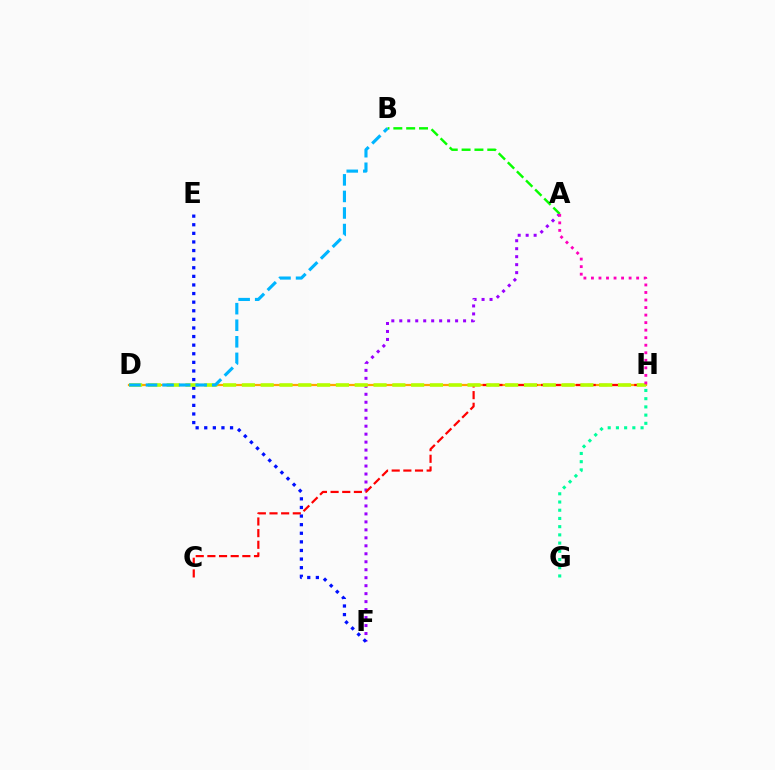{('A', 'F'): [{'color': '#9b00ff', 'line_style': 'dotted', 'thickness': 2.17}], ('E', 'F'): [{'color': '#0010ff', 'line_style': 'dotted', 'thickness': 2.34}], ('D', 'H'): [{'color': '#ffa500', 'line_style': 'solid', 'thickness': 1.61}, {'color': '#b3ff00', 'line_style': 'dashed', 'thickness': 2.55}], ('C', 'H'): [{'color': '#ff0000', 'line_style': 'dashed', 'thickness': 1.58}], ('A', 'B'): [{'color': '#08ff00', 'line_style': 'dashed', 'thickness': 1.75}], ('B', 'D'): [{'color': '#00b5ff', 'line_style': 'dashed', 'thickness': 2.25}], ('A', 'H'): [{'color': '#ff00bd', 'line_style': 'dotted', 'thickness': 2.05}], ('G', 'H'): [{'color': '#00ff9d', 'line_style': 'dotted', 'thickness': 2.23}]}